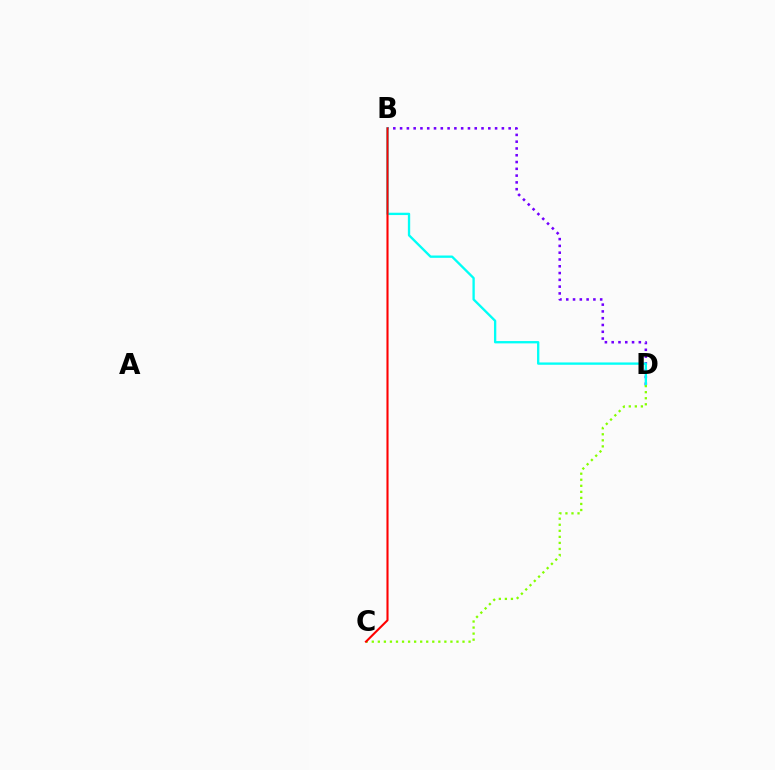{('B', 'D'): [{'color': '#7200ff', 'line_style': 'dotted', 'thickness': 1.84}, {'color': '#00fff6', 'line_style': 'solid', 'thickness': 1.68}], ('C', 'D'): [{'color': '#84ff00', 'line_style': 'dotted', 'thickness': 1.64}], ('B', 'C'): [{'color': '#ff0000', 'line_style': 'solid', 'thickness': 1.51}]}